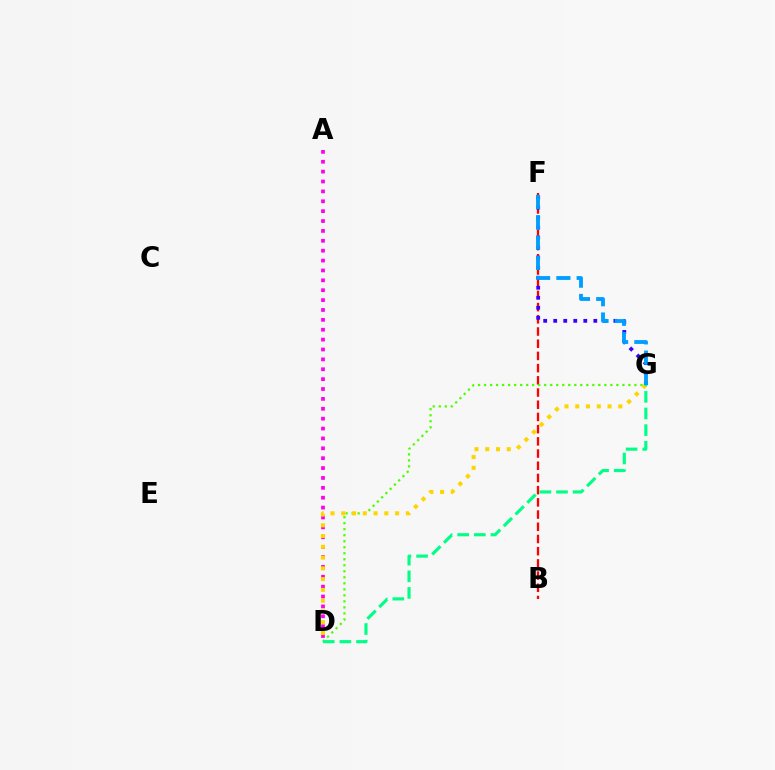{('B', 'F'): [{'color': '#ff0000', 'line_style': 'dashed', 'thickness': 1.66}], ('F', 'G'): [{'color': '#3700ff', 'line_style': 'dotted', 'thickness': 2.72}, {'color': '#009eff', 'line_style': 'dashed', 'thickness': 2.76}], ('D', 'G'): [{'color': '#4fff00', 'line_style': 'dotted', 'thickness': 1.63}, {'color': '#ffd500', 'line_style': 'dotted', 'thickness': 2.93}, {'color': '#00ff86', 'line_style': 'dashed', 'thickness': 2.26}], ('A', 'D'): [{'color': '#ff00ed', 'line_style': 'dotted', 'thickness': 2.68}]}